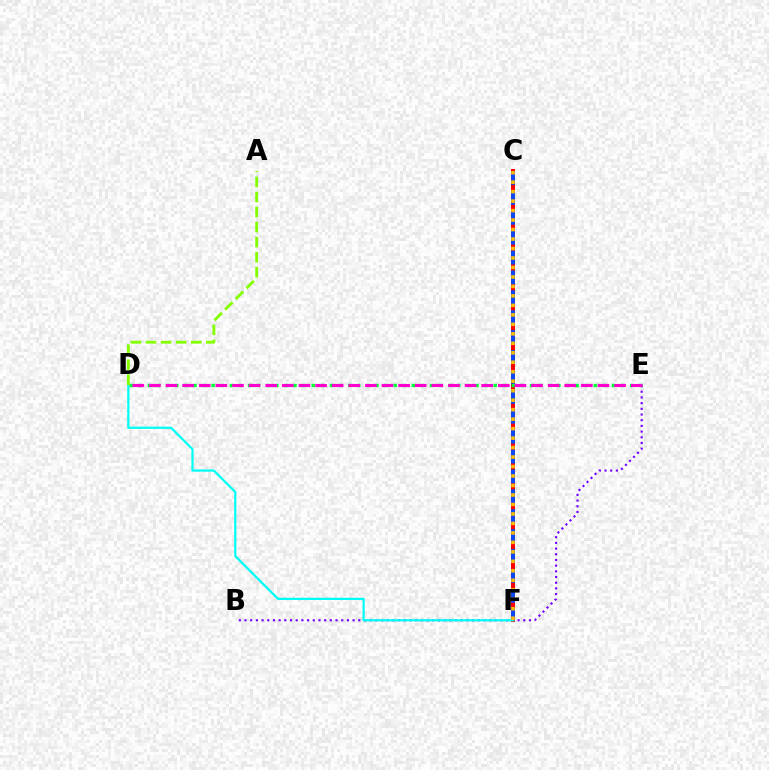{('B', 'E'): [{'color': '#7200ff', 'line_style': 'dotted', 'thickness': 1.55}], ('C', 'F'): [{'color': '#ff0000', 'line_style': 'solid', 'thickness': 2.88}, {'color': '#004bff', 'line_style': 'dashed', 'thickness': 2.7}, {'color': '#ffbd00', 'line_style': 'dotted', 'thickness': 2.58}], ('D', 'F'): [{'color': '#00fff6', 'line_style': 'solid', 'thickness': 1.61}], ('D', 'E'): [{'color': '#00ff39', 'line_style': 'dotted', 'thickness': 2.47}, {'color': '#ff00cf', 'line_style': 'dashed', 'thickness': 2.26}], ('A', 'D'): [{'color': '#84ff00', 'line_style': 'dashed', 'thickness': 2.05}]}